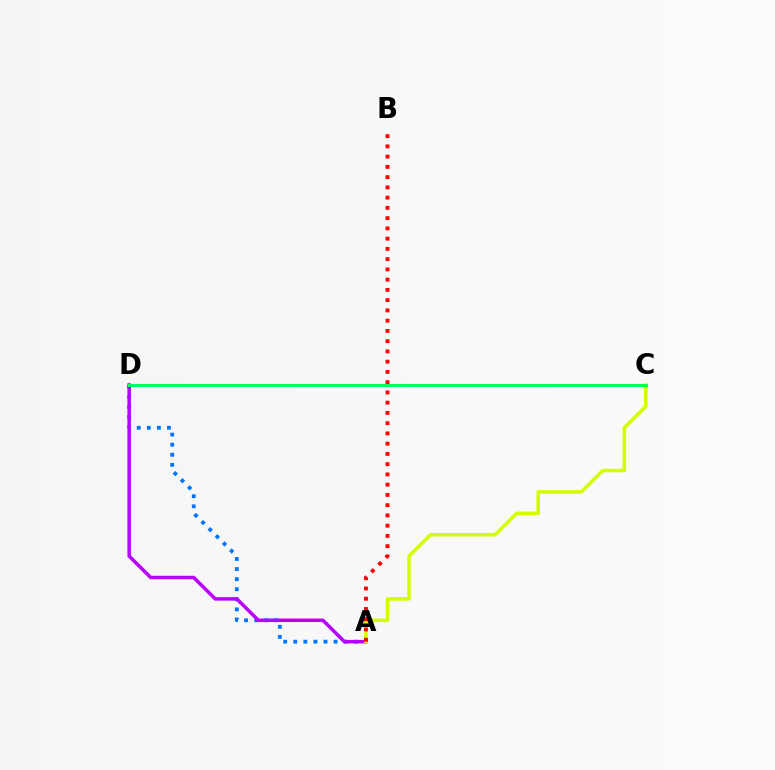{('A', 'D'): [{'color': '#0074ff', 'line_style': 'dotted', 'thickness': 2.74}, {'color': '#b900ff', 'line_style': 'solid', 'thickness': 2.51}], ('A', 'C'): [{'color': '#d1ff00', 'line_style': 'solid', 'thickness': 2.56}], ('A', 'B'): [{'color': '#ff0000', 'line_style': 'dotted', 'thickness': 2.79}], ('C', 'D'): [{'color': '#00ff5c', 'line_style': 'solid', 'thickness': 2.21}]}